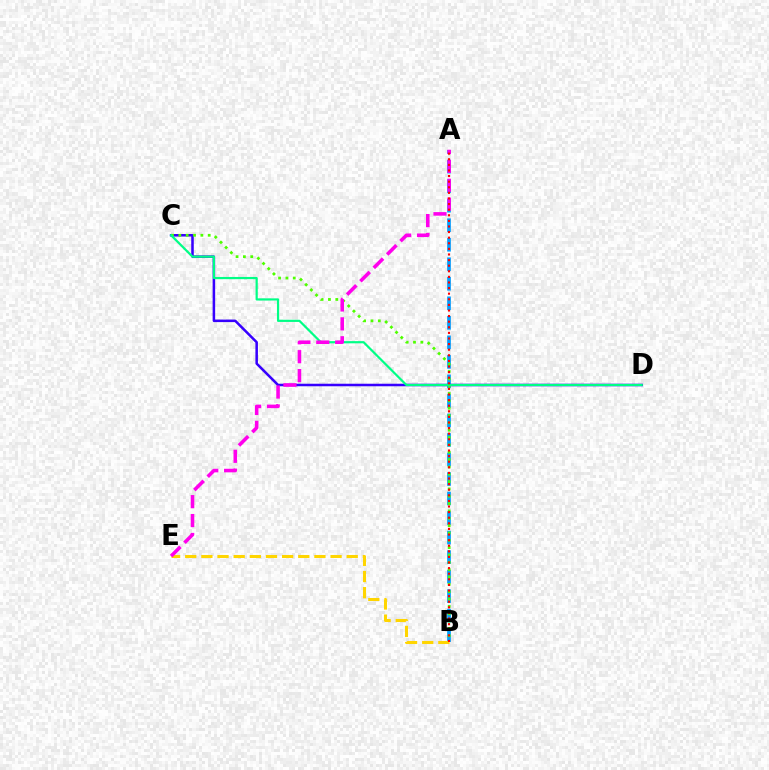{('A', 'B'): [{'color': '#009eff', 'line_style': 'dashed', 'thickness': 2.65}, {'color': '#ff0000', 'line_style': 'dotted', 'thickness': 1.52}], ('B', 'E'): [{'color': '#ffd500', 'line_style': 'dashed', 'thickness': 2.19}], ('C', 'D'): [{'color': '#3700ff', 'line_style': 'solid', 'thickness': 1.82}, {'color': '#00ff86', 'line_style': 'solid', 'thickness': 1.58}], ('B', 'C'): [{'color': '#4fff00', 'line_style': 'dotted', 'thickness': 1.99}], ('A', 'E'): [{'color': '#ff00ed', 'line_style': 'dashed', 'thickness': 2.57}]}